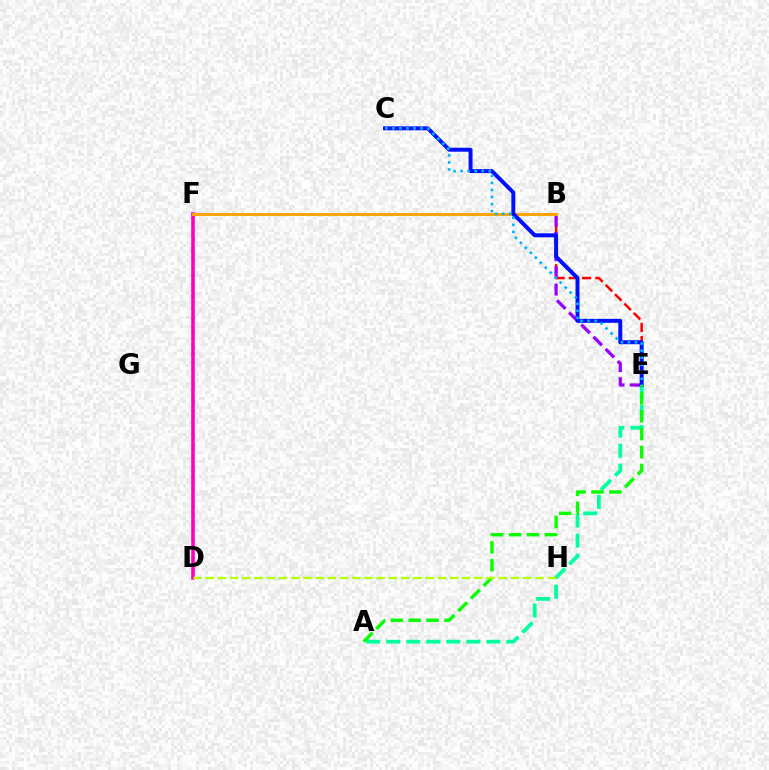{('A', 'E'): [{'color': '#00ff9d', 'line_style': 'dashed', 'thickness': 2.72}, {'color': '#08ff00', 'line_style': 'dashed', 'thickness': 2.43}], ('D', 'F'): [{'color': '#ff00bd', 'line_style': 'solid', 'thickness': 2.59}], ('B', 'E'): [{'color': '#ff0000', 'line_style': 'dashed', 'thickness': 1.8}, {'color': '#9b00ff', 'line_style': 'dashed', 'thickness': 2.33}], ('B', 'F'): [{'color': '#ffa500', 'line_style': 'solid', 'thickness': 2.19}], ('C', 'E'): [{'color': '#0010ff', 'line_style': 'solid', 'thickness': 2.85}, {'color': '#00b5ff', 'line_style': 'dotted', 'thickness': 1.91}], ('D', 'H'): [{'color': '#b3ff00', 'line_style': 'dashed', 'thickness': 1.66}]}